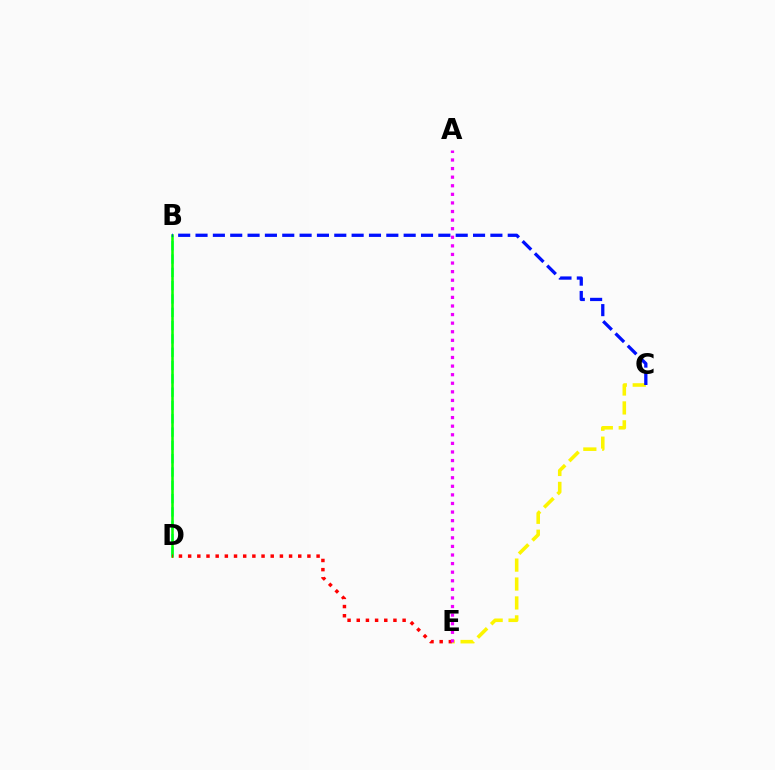{('C', 'E'): [{'color': '#fcf500', 'line_style': 'dashed', 'thickness': 2.57}], ('B', 'D'): [{'color': '#00fff6', 'line_style': 'dashed', 'thickness': 1.81}, {'color': '#08ff00', 'line_style': 'solid', 'thickness': 1.83}], ('B', 'C'): [{'color': '#0010ff', 'line_style': 'dashed', 'thickness': 2.36}], ('D', 'E'): [{'color': '#ff0000', 'line_style': 'dotted', 'thickness': 2.49}], ('A', 'E'): [{'color': '#ee00ff', 'line_style': 'dotted', 'thickness': 2.33}]}